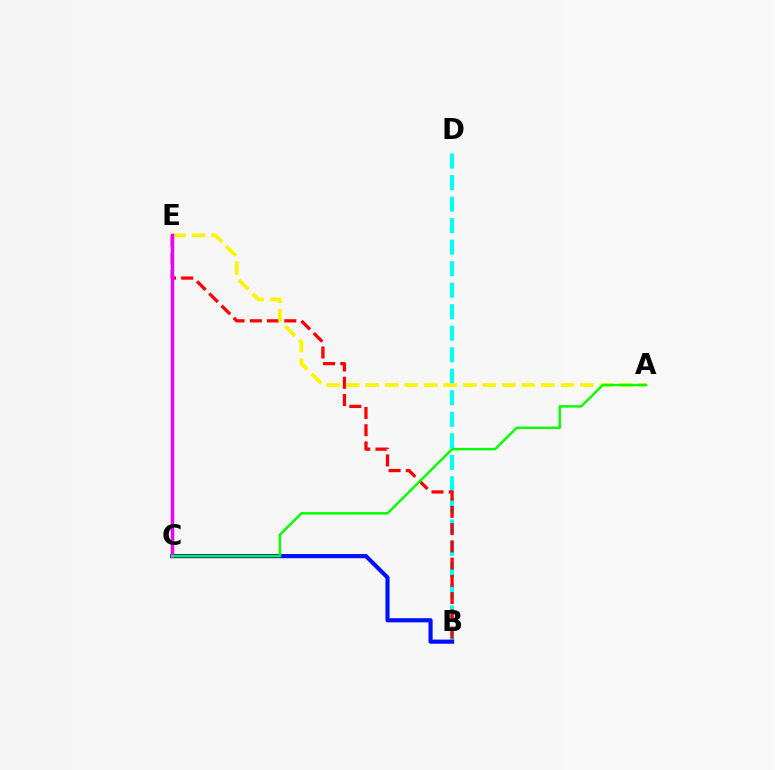{('B', 'D'): [{'color': '#00fff6', 'line_style': 'dashed', 'thickness': 2.92}], ('B', 'E'): [{'color': '#ff0000', 'line_style': 'dashed', 'thickness': 2.34}], ('A', 'E'): [{'color': '#fcf500', 'line_style': 'dashed', 'thickness': 2.65}], ('B', 'C'): [{'color': '#0010ff', 'line_style': 'solid', 'thickness': 2.98}], ('C', 'E'): [{'color': '#ee00ff', 'line_style': 'solid', 'thickness': 2.45}], ('A', 'C'): [{'color': '#08ff00', 'line_style': 'solid', 'thickness': 1.76}]}